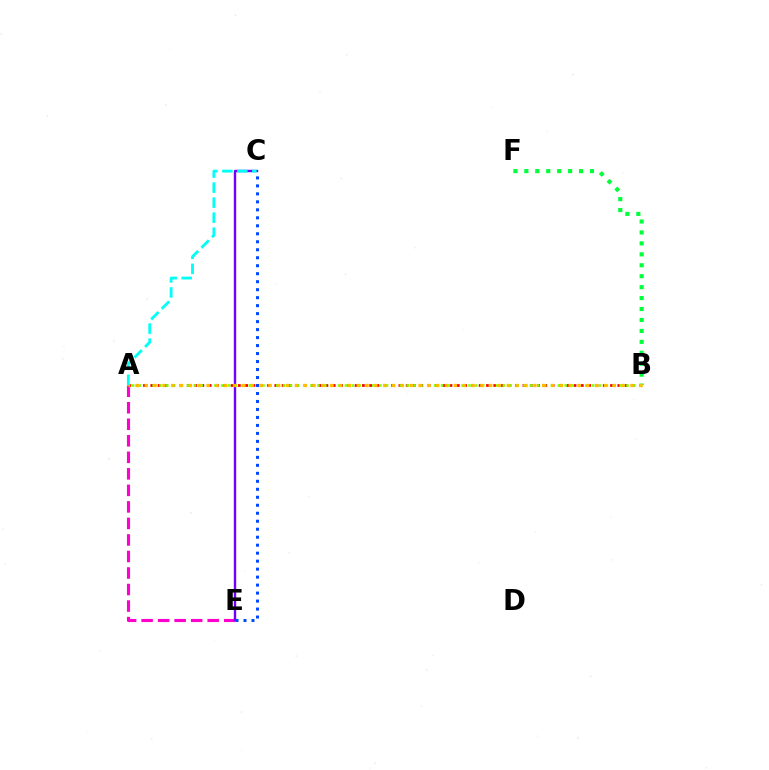{('A', 'E'): [{'color': '#ff00cf', 'line_style': 'dashed', 'thickness': 2.24}], ('B', 'F'): [{'color': '#00ff39', 'line_style': 'dotted', 'thickness': 2.97}], ('A', 'B'): [{'color': '#ff0000', 'line_style': 'dotted', 'thickness': 1.98}, {'color': '#84ff00', 'line_style': 'dotted', 'thickness': 1.87}, {'color': '#ffbd00', 'line_style': 'dotted', 'thickness': 2.4}], ('C', 'E'): [{'color': '#7200ff', 'line_style': 'solid', 'thickness': 1.73}, {'color': '#004bff', 'line_style': 'dotted', 'thickness': 2.17}], ('A', 'C'): [{'color': '#00fff6', 'line_style': 'dashed', 'thickness': 2.04}]}